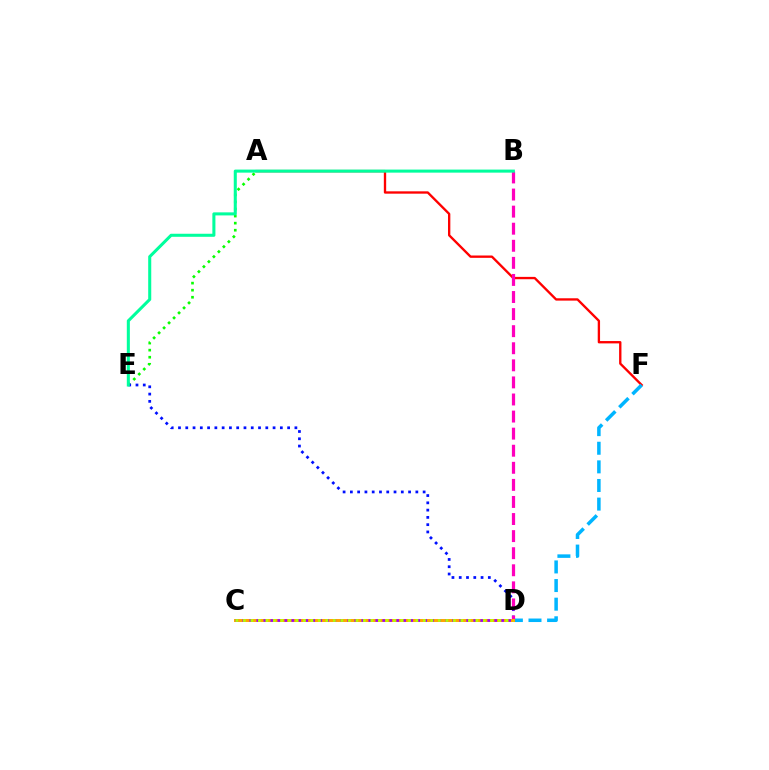{('A', 'F'): [{'color': '#ff0000', 'line_style': 'solid', 'thickness': 1.69}], ('D', 'F'): [{'color': '#00b5ff', 'line_style': 'dashed', 'thickness': 2.53}], ('A', 'E'): [{'color': '#08ff00', 'line_style': 'dotted', 'thickness': 1.92}], ('D', 'E'): [{'color': '#0010ff', 'line_style': 'dotted', 'thickness': 1.98}], ('B', 'D'): [{'color': '#ff00bd', 'line_style': 'dashed', 'thickness': 2.32}], ('B', 'E'): [{'color': '#00ff9d', 'line_style': 'solid', 'thickness': 2.2}], ('C', 'D'): [{'color': '#ffa500', 'line_style': 'solid', 'thickness': 2.13}, {'color': '#9b00ff', 'line_style': 'dotted', 'thickness': 1.9}, {'color': '#b3ff00', 'line_style': 'dotted', 'thickness': 2.04}]}